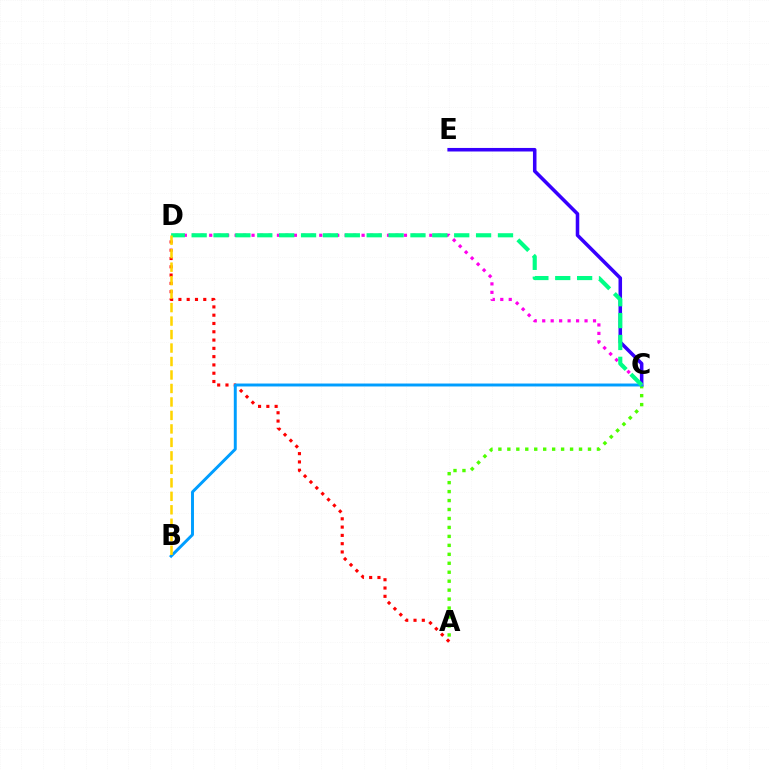{('C', 'E'): [{'color': '#3700ff', 'line_style': 'solid', 'thickness': 2.55}], ('A', 'D'): [{'color': '#ff0000', 'line_style': 'dotted', 'thickness': 2.25}], ('A', 'C'): [{'color': '#4fff00', 'line_style': 'dotted', 'thickness': 2.43}], ('B', 'C'): [{'color': '#009eff', 'line_style': 'solid', 'thickness': 2.12}], ('C', 'D'): [{'color': '#ff00ed', 'line_style': 'dotted', 'thickness': 2.3}, {'color': '#00ff86', 'line_style': 'dashed', 'thickness': 2.97}], ('B', 'D'): [{'color': '#ffd500', 'line_style': 'dashed', 'thickness': 1.83}]}